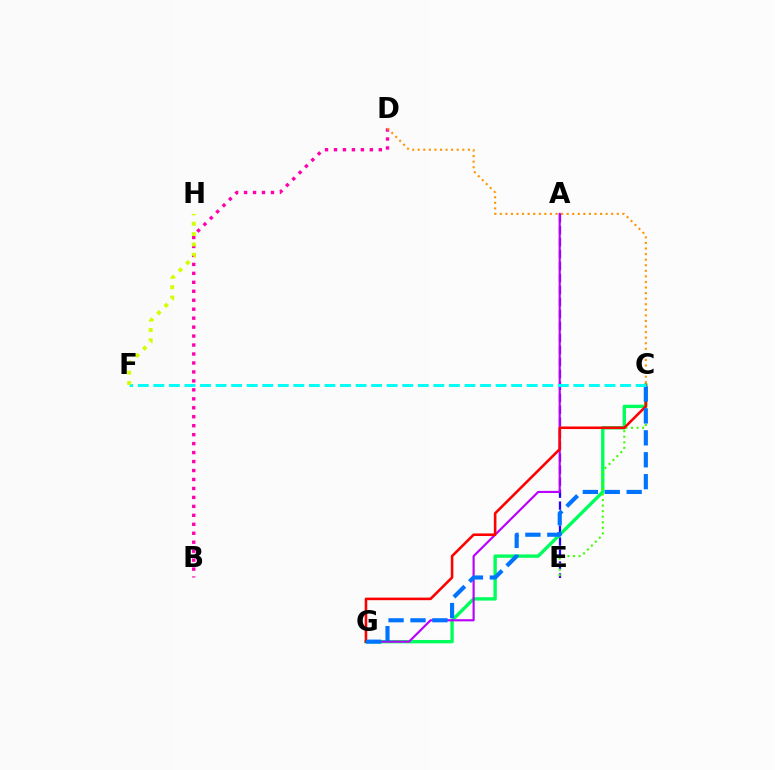{('A', 'E'): [{'color': '#2500ff', 'line_style': 'dashed', 'thickness': 1.63}], ('B', 'D'): [{'color': '#ff00ac', 'line_style': 'dotted', 'thickness': 2.44}], ('C', 'G'): [{'color': '#00ff5c', 'line_style': 'solid', 'thickness': 2.43}, {'color': '#ff0000', 'line_style': 'solid', 'thickness': 1.86}, {'color': '#0074ff', 'line_style': 'dashed', 'thickness': 2.98}], ('A', 'G'): [{'color': '#b900ff', 'line_style': 'solid', 'thickness': 1.55}], ('C', 'D'): [{'color': '#ff9400', 'line_style': 'dotted', 'thickness': 1.51}], ('C', 'E'): [{'color': '#3dff00', 'line_style': 'dotted', 'thickness': 1.51}], ('C', 'F'): [{'color': '#00fff6', 'line_style': 'dashed', 'thickness': 2.11}], ('F', 'H'): [{'color': '#d1ff00', 'line_style': 'dotted', 'thickness': 2.81}]}